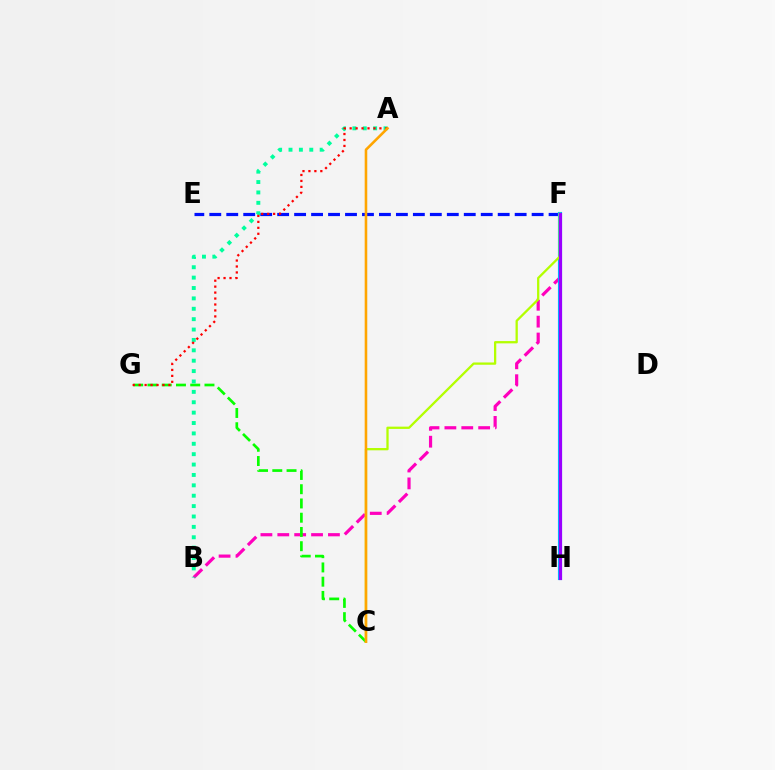{('E', 'F'): [{'color': '#0010ff', 'line_style': 'dashed', 'thickness': 2.3}], ('B', 'F'): [{'color': '#ff00bd', 'line_style': 'dashed', 'thickness': 2.29}], ('C', 'G'): [{'color': '#08ff00', 'line_style': 'dashed', 'thickness': 1.94}], ('F', 'H'): [{'color': '#00b5ff', 'line_style': 'solid', 'thickness': 2.98}, {'color': '#9b00ff', 'line_style': 'solid', 'thickness': 2.25}], ('A', 'B'): [{'color': '#00ff9d', 'line_style': 'dotted', 'thickness': 2.82}], ('C', 'F'): [{'color': '#b3ff00', 'line_style': 'solid', 'thickness': 1.65}], ('A', 'G'): [{'color': '#ff0000', 'line_style': 'dotted', 'thickness': 1.62}], ('A', 'C'): [{'color': '#ffa500', 'line_style': 'solid', 'thickness': 1.85}]}